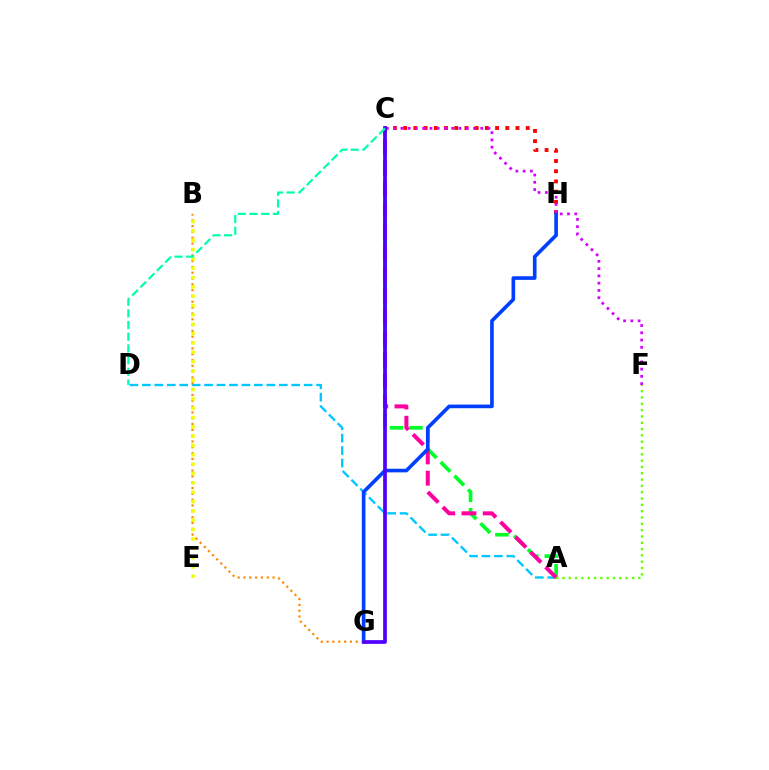{('C', 'H'): [{'color': '#ff0000', 'line_style': 'dotted', 'thickness': 2.78}], ('A', 'D'): [{'color': '#00c7ff', 'line_style': 'dashed', 'thickness': 1.69}], ('A', 'C'): [{'color': '#00ff27', 'line_style': 'dashed', 'thickness': 2.64}, {'color': '#ff00a0', 'line_style': 'dashed', 'thickness': 2.89}], ('G', 'H'): [{'color': '#003fff', 'line_style': 'solid', 'thickness': 2.62}], ('B', 'G'): [{'color': '#ff8800', 'line_style': 'dotted', 'thickness': 1.58}], ('C', 'F'): [{'color': '#d600ff', 'line_style': 'dotted', 'thickness': 1.97}], ('C', 'G'): [{'color': '#4f00ff', 'line_style': 'solid', 'thickness': 2.67}], ('B', 'E'): [{'color': '#eeff00', 'line_style': 'dotted', 'thickness': 2.54}], ('A', 'F'): [{'color': '#66ff00', 'line_style': 'dotted', 'thickness': 1.72}], ('C', 'D'): [{'color': '#00ffaf', 'line_style': 'dashed', 'thickness': 1.59}]}